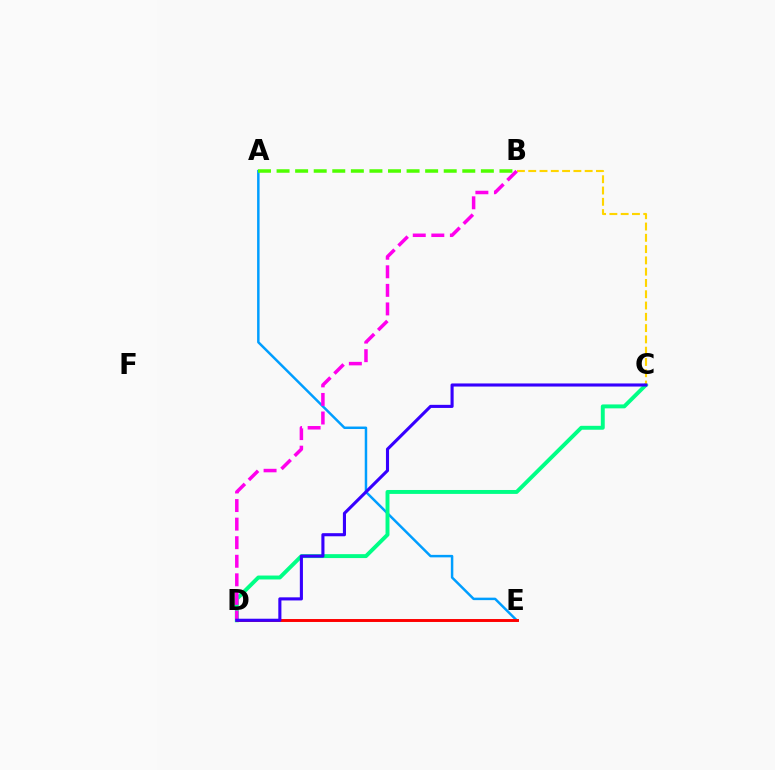{('A', 'E'): [{'color': '#009eff', 'line_style': 'solid', 'thickness': 1.78}], ('C', 'D'): [{'color': '#00ff86', 'line_style': 'solid', 'thickness': 2.82}, {'color': '#3700ff', 'line_style': 'solid', 'thickness': 2.23}], ('D', 'E'): [{'color': '#ff0000', 'line_style': 'solid', 'thickness': 2.11}], ('B', 'C'): [{'color': '#ffd500', 'line_style': 'dashed', 'thickness': 1.53}], ('B', 'D'): [{'color': '#ff00ed', 'line_style': 'dashed', 'thickness': 2.52}], ('A', 'B'): [{'color': '#4fff00', 'line_style': 'dashed', 'thickness': 2.52}]}